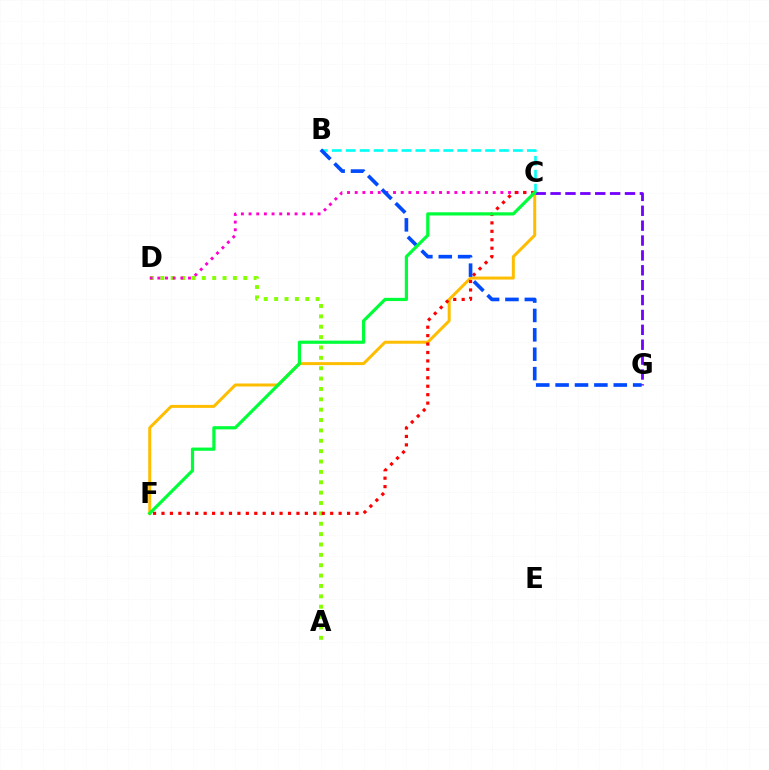{('C', 'F'): [{'color': '#ffbd00', 'line_style': 'solid', 'thickness': 2.15}, {'color': '#ff0000', 'line_style': 'dotted', 'thickness': 2.29}, {'color': '#00ff39', 'line_style': 'solid', 'thickness': 2.31}], ('B', 'C'): [{'color': '#00fff6', 'line_style': 'dashed', 'thickness': 1.89}], ('A', 'D'): [{'color': '#84ff00', 'line_style': 'dotted', 'thickness': 2.82}], ('C', 'D'): [{'color': '#ff00cf', 'line_style': 'dotted', 'thickness': 2.08}], ('C', 'G'): [{'color': '#7200ff', 'line_style': 'dashed', 'thickness': 2.02}], ('B', 'G'): [{'color': '#004bff', 'line_style': 'dashed', 'thickness': 2.63}]}